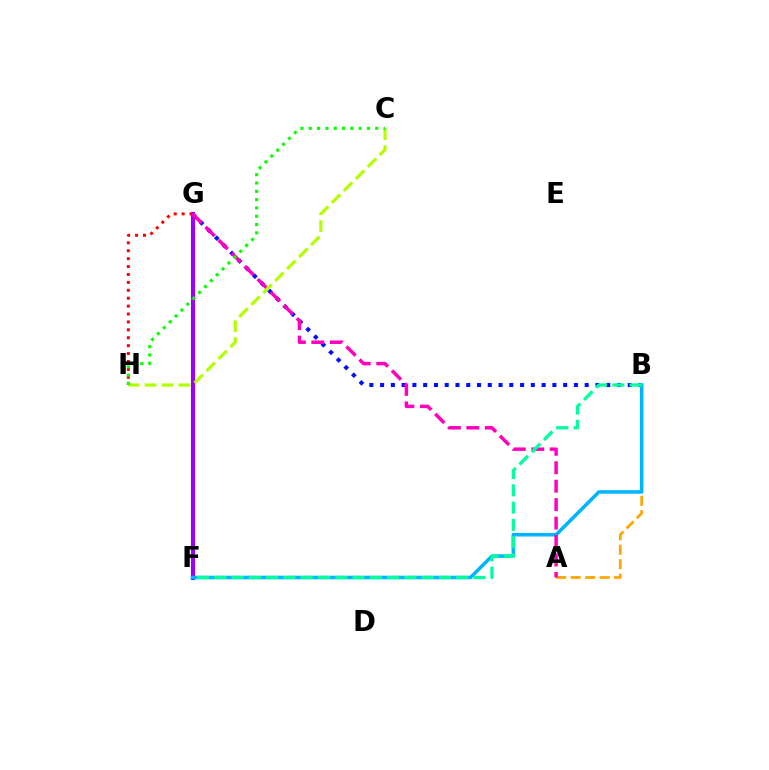{('B', 'G'): [{'color': '#0010ff', 'line_style': 'dotted', 'thickness': 2.93}], ('G', 'H'): [{'color': '#ff0000', 'line_style': 'dotted', 'thickness': 2.15}], ('A', 'B'): [{'color': '#ffa500', 'line_style': 'dashed', 'thickness': 1.97}], ('F', 'G'): [{'color': '#9b00ff', 'line_style': 'solid', 'thickness': 2.97}], ('B', 'F'): [{'color': '#00b5ff', 'line_style': 'solid', 'thickness': 2.55}, {'color': '#00ff9d', 'line_style': 'dashed', 'thickness': 2.35}], ('A', 'G'): [{'color': '#ff00bd', 'line_style': 'dashed', 'thickness': 2.51}], ('C', 'H'): [{'color': '#b3ff00', 'line_style': 'dashed', 'thickness': 2.3}, {'color': '#08ff00', 'line_style': 'dotted', 'thickness': 2.26}]}